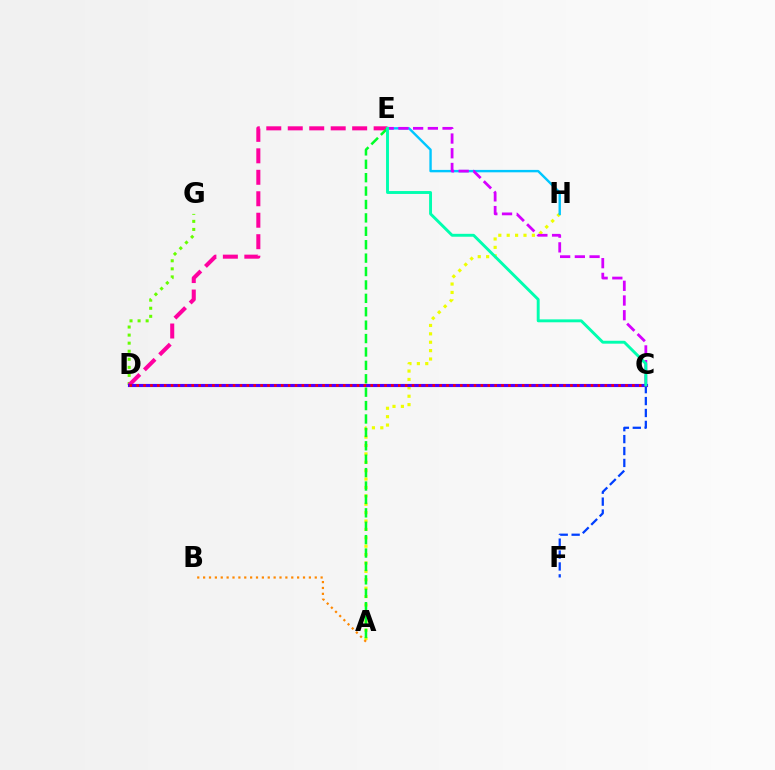{('A', 'H'): [{'color': '#eeff00', 'line_style': 'dotted', 'thickness': 2.28}], ('D', 'G'): [{'color': '#66ff00', 'line_style': 'dotted', 'thickness': 2.19}], ('C', 'F'): [{'color': '#003fff', 'line_style': 'dashed', 'thickness': 1.62}], ('E', 'H'): [{'color': '#00c7ff', 'line_style': 'solid', 'thickness': 1.73}], ('A', 'B'): [{'color': '#ff8800', 'line_style': 'dotted', 'thickness': 1.6}], ('C', 'E'): [{'color': '#d600ff', 'line_style': 'dashed', 'thickness': 2.0}, {'color': '#00ffaf', 'line_style': 'solid', 'thickness': 2.09}], ('D', 'E'): [{'color': '#ff00a0', 'line_style': 'dashed', 'thickness': 2.92}], ('A', 'E'): [{'color': '#00ff27', 'line_style': 'dashed', 'thickness': 1.82}], ('C', 'D'): [{'color': '#4f00ff', 'line_style': 'solid', 'thickness': 2.25}, {'color': '#ff0000', 'line_style': 'dotted', 'thickness': 1.87}]}